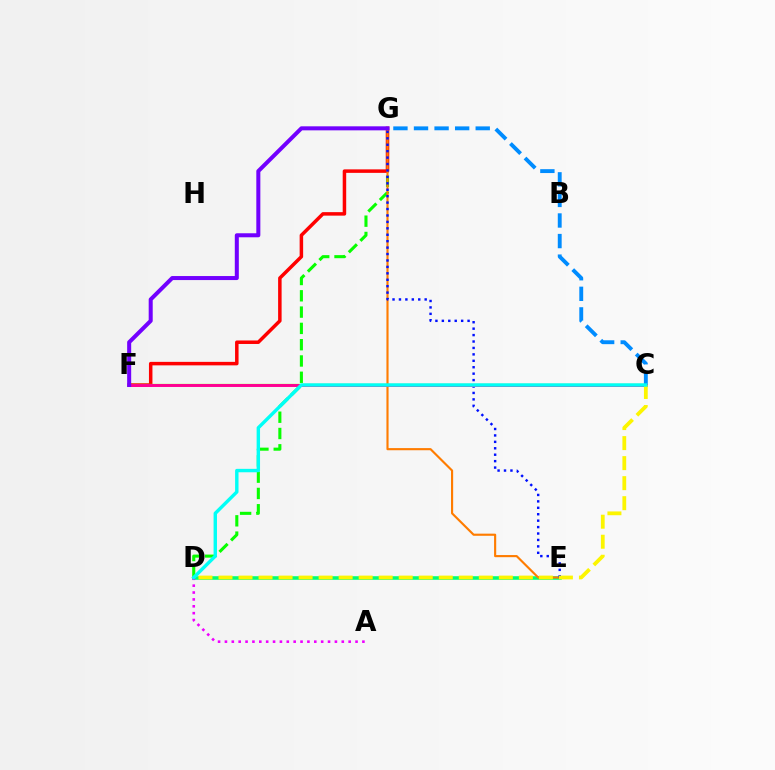{('D', 'G'): [{'color': '#08ff00', 'line_style': 'dashed', 'thickness': 2.21}], ('F', 'G'): [{'color': '#ff0000', 'line_style': 'solid', 'thickness': 2.52}, {'color': '#7200ff', 'line_style': 'solid', 'thickness': 2.9}], ('C', 'F'): [{'color': '#84ff00', 'line_style': 'solid', 'thickness': 1.65}, {'color': '#ff0094', 'line_style': 'solid', 'thickness': 2.12}], ('D', 'E'): [{'color': '#00ff74', 'line_style': 'solid', 'thickness': 2.57}], ('C', 'G'): [{'color': '#008cff', 'line_style': 'dashed', 'thickness': 2.79}], ('A', 'D'): [{'color': '#ee00ff', 'line_style': 'dotted', 'thickness': 1.87}], ('E', 'G'): [{'color': '#ff7c00', 'line_style': 'solid', 'thickness': 1.54}, {'color': '#0010ff', 'line_style': 'dotted', 'thickness': 1.75}], ('C', 'D'): [{'color': '#fcf500', 'line_style': 'dashed', 'thickness': 2.72}, {'color': '#00fff6', 'line_style': 'solid', 'thickness': 2.45}]}